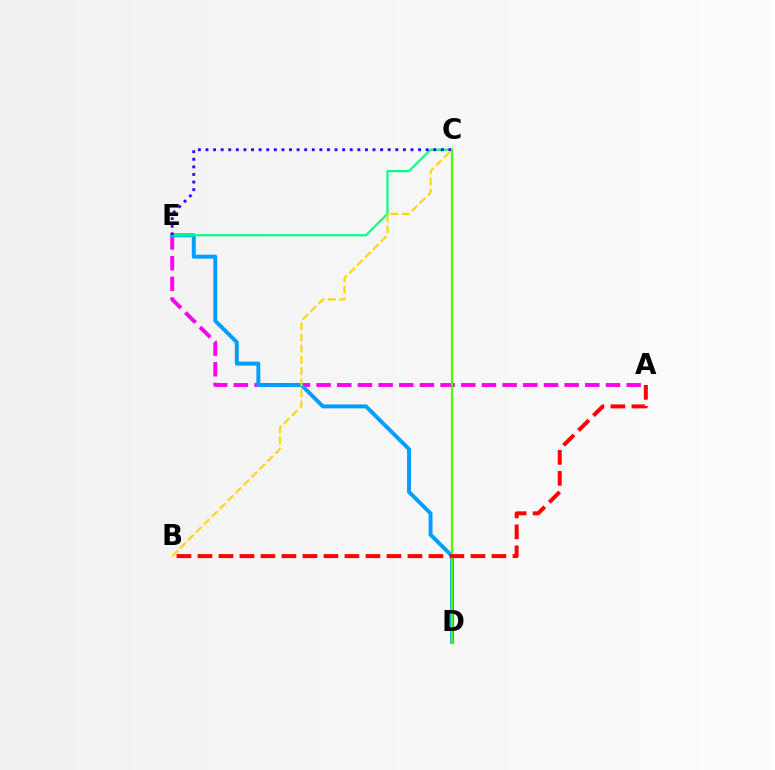{('A', 'E'): [{'color': '#ff00ed', 'line_style': 'dashed', 'thickness': 2.81}], ('D', 'E'): [{'color': '#009eff', 'line_style': 'solid', 'thickness': 2.84}], ('C', 'E'): [{'color': '#00ff86', 'line_style': 'solid', 'thickness': 1.58}, {'color': '#3700ff', 'line_style': 'dotted', 'thickness': 2.06}], ('C', 'D'): [{'color': '#4fff00', 'line_style': 'solid', 'thickness': 1.66}], ('A', 'B'): [{'color': '#ff0000', 'line_style': 'dashed', 'thickness': 2.85}], ('B', 'C'): [{'color': '#ffd500', 'line_style': 'dashed', 'thickness': 1.52}]}